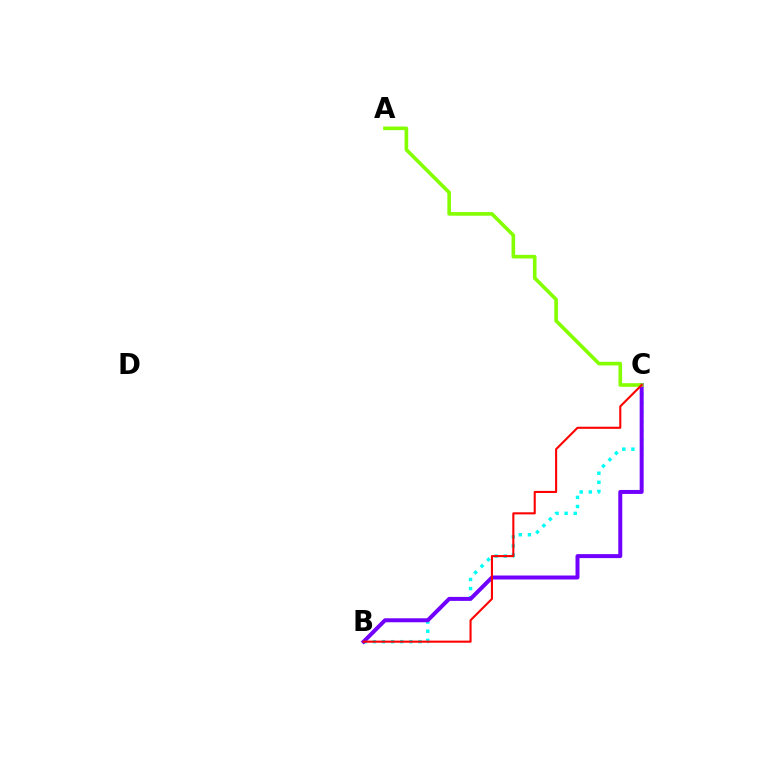{('B', 'C'): [{'color': '#00fff6', 'line_style': 'dotted', 'thickness': 2.48}, {'color': '#7200ff', 'line_style': 'solid', 'thickness': 2.86}, {'color': '#ff0000', 'line_style': 'solid', 'thickness': 1.5}], ('A', 'C'): [{'color': '#84ff00', 'line_style': 'solid', 'thickness': 2.61}]}